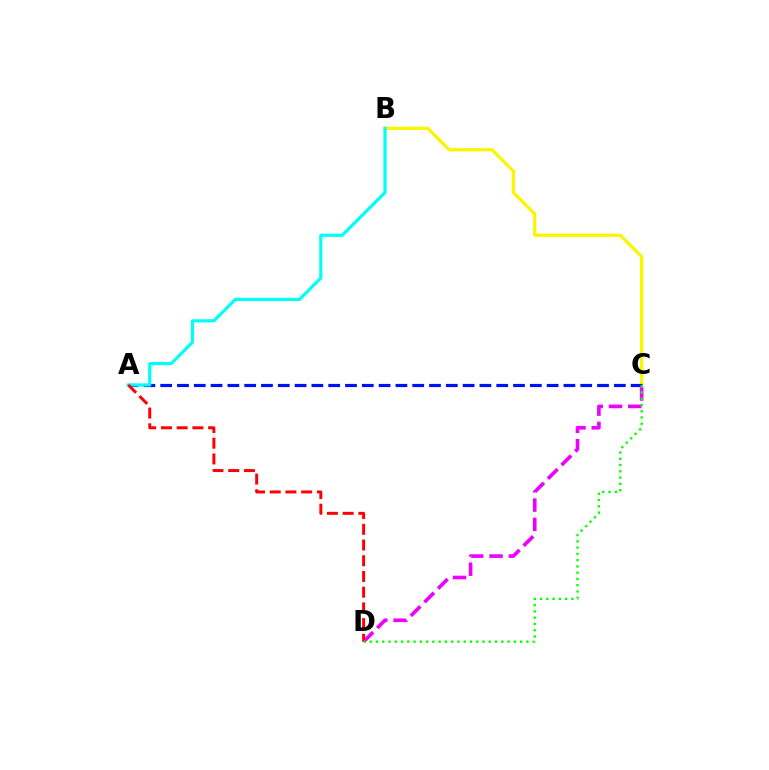{('C', 'D'): [{'color': '#ee00ff', 'line_style': 'dashed', 'thickness': 2.62}, {'color': '#08ff00', 'line_style': 'dotted', 'thickness': 1.7}], ('B', 'C'): [{'color': '#fcf500', 'line_style': 'solid', 'thickness': 2.36}], ('A', 'C'): [{'color': '#0010ff', 'line_style': 'dashed', 'thickness': 2.28}], ('A', 'B'): [{'color': '#00fff6', 'line_style': 'solid', 'thickness': 2.3}], ('A', 'D'): [{'color': '#ff0000', 'line_style': 'dashed', 'thickness': 2.14}]}